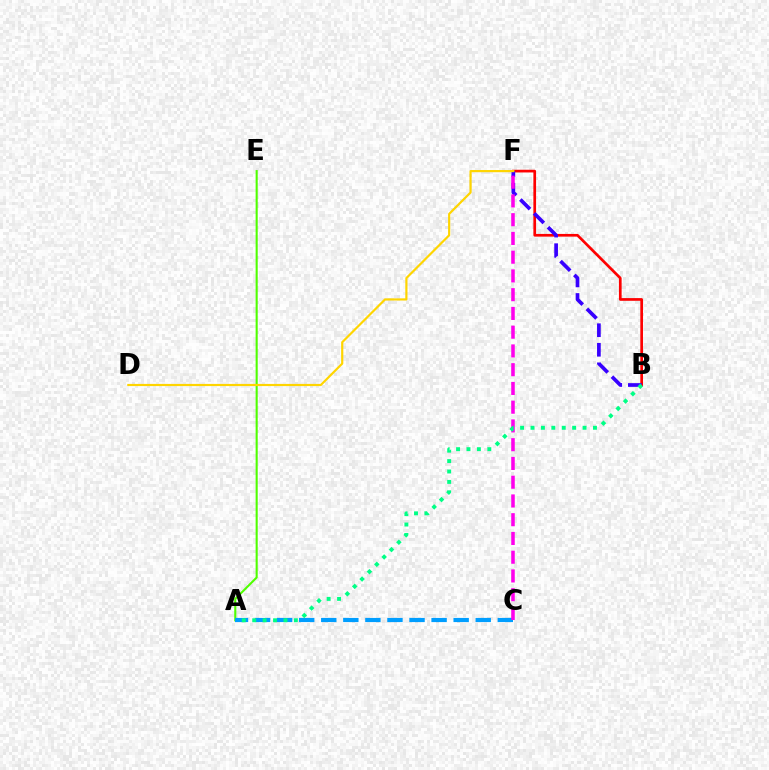{('B', 'F'): [{'color': '#ff0000', 'line_style': 'solid', 'thickness': 1.94}, {'color': '#3700ff', 'line_style': 'dashed', 'thickness': 2.66}], ('A', 'E'): [{'color': '#4fff00', 'line_style': 'solid', 'thickness': 1.5}], ('A', 'C'): [{'color': '#009eff', 'line_style': 'dashed', 'thickness': 3.0}], ('D', 'F'): [{'color': '#ffd500', 'line_style': 'solid', 'thickness': 1.57}], ('C', 'F'): [{'color': '#ff00ed', 'line_style': 'dashed', 'thickness': 2.55}], ('A', 'B'): [{'color': '#00ff86', 'line_style': 'dotted', 'thickness': 2.83}]}